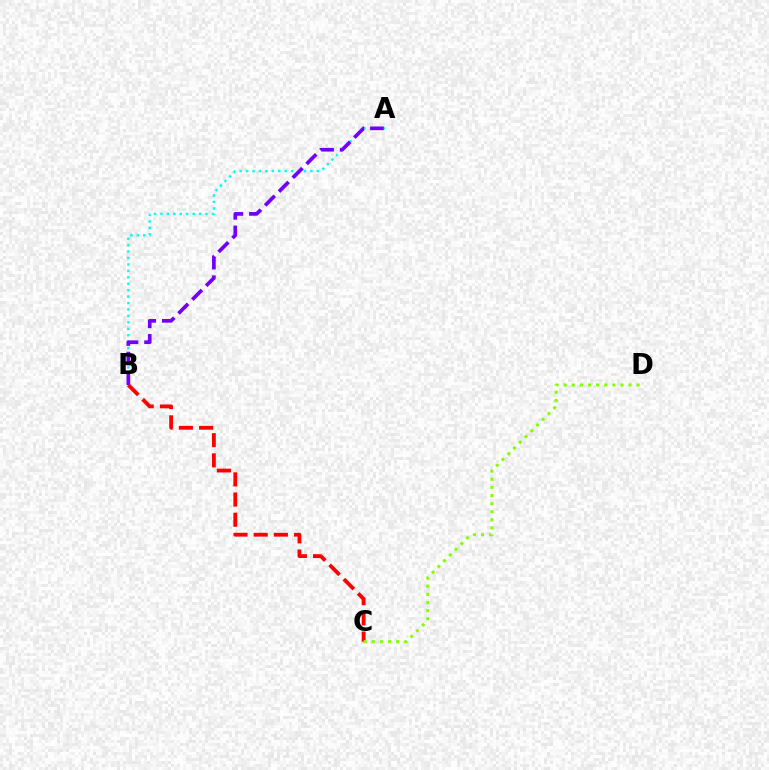{('A', 'B'): [{'color': '#00fff6', 'line_style': 'dotted', 'thickness': 1.75}, {'color': '#7200ff', 'line_style': 'dashed', 'thickness': 2.66}], ('B', 'C'): [{'color': '#ff0000', 'line_style': 'dashed', 'thickness': 2.74}], ('C', 'D'): [{'color': '#84ff00', 'line_style': 'dotted', 'thickness': 2.21}]}